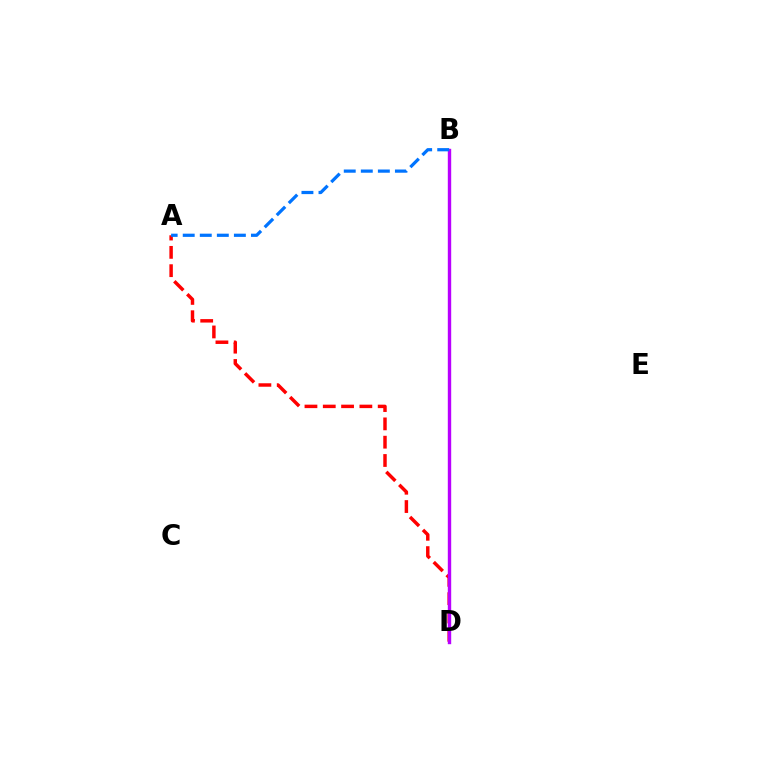{('A', 'D'): [{'color': '#ff0000', 'line_style': 'dashed', 'thickness': 2.49}], ('B', 'D'): [{'color': '#d1ff00', 'line_style': 'dashed', 'thickness': 2.01}, {'color': '#00ff5c', 'line_style': 'solid', 'thickness': 1.99}, {'color': '#b900ff', 'line_style': 'solid', 'thickness': 2.44}], ('A', 'B'): [{'color': '#0074ff', 'line_style': 'dashed', 'thickness': 2.32}]}